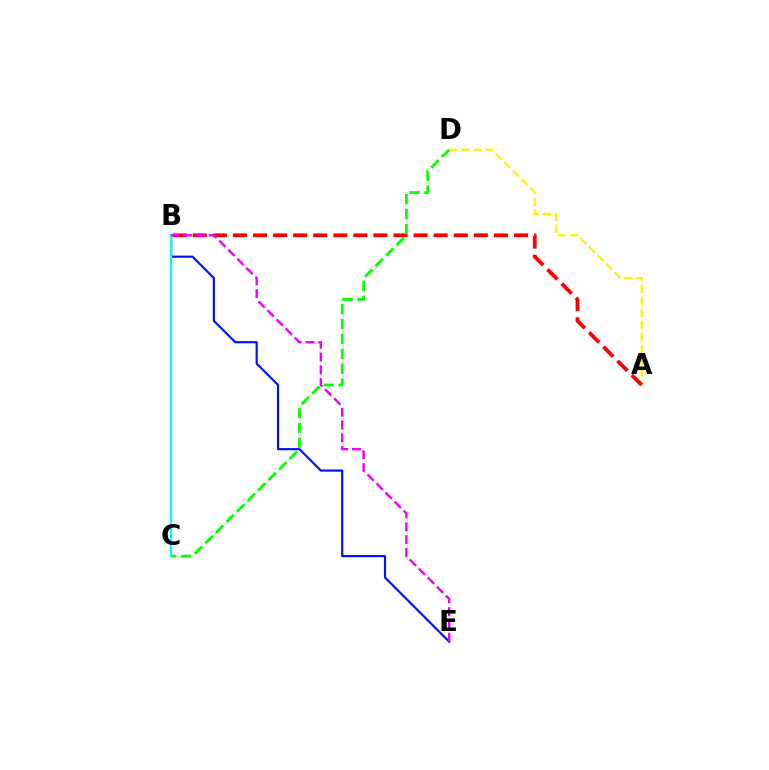{('B', 'E'): [{'color': '#0010ff', 'line_style': 'solid', 'thickness': 1.56}, {'color': '#ee00ff', 'line_style': 'dashed', 'thickness': 1.74}], ('A', 'D'): [{'color': '#fcf500', 'line_style': 'dashed', 'thickness': 1.64}], ('A', 'B'): [{'color': '#ff0000', 'line_style': 'dashed', 'thickness': 2.73}], ('C', 'D'): [{'color': '#08ff00', 'line_style': 'dashed', 'thickness': 2.02}], ('B', 'C'): [{'color': '#00fff6', 'line_style': 'solid', 'thickness': 1.64}]}